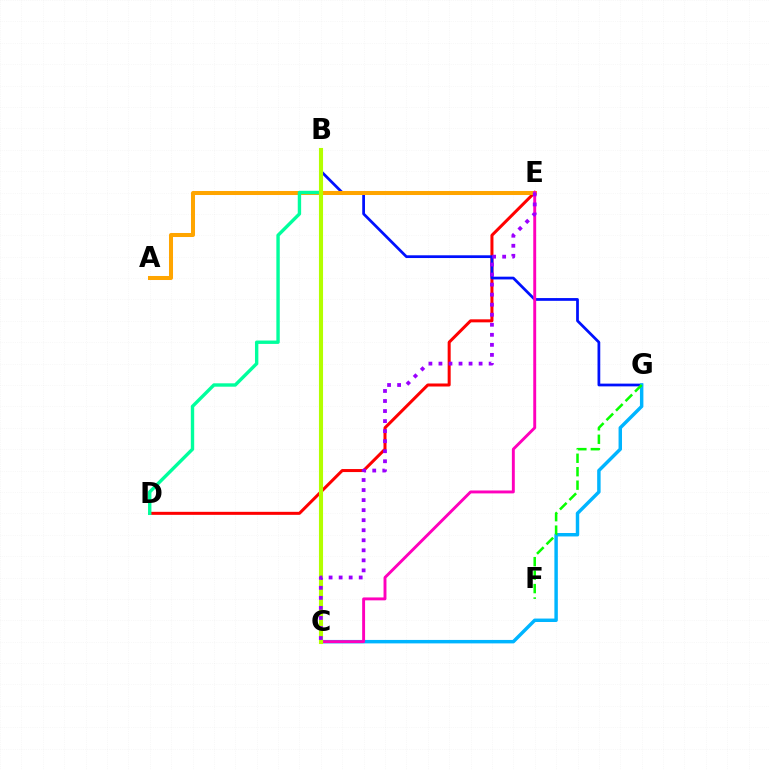{('D', 'E'): [{'color': '#ff0000', 'line_style': 'solid', 'thickness': 2.17}], ('B', 'G'): [{'color': '#0010ff', 'line_style': 'solid', 'thickness': 1.98}], ('A', 'E'): [{'color': '#ffa500', 'line_style': 'solid', 'thickness': 2.9}], ('C', 'G'): [{'color': '#00b5ff', 'line_style': 'solid', 'thickness': 2.48}], ('B', 'D'): [{'color': '#00ff9d', 'line_style': 'solid', 'thickness': 2.44}], ('F', 'G'): [{'color': '#08ff00', 'line_style': 'dashed', 'thickness': 1.83}], ('C', 'E'): [{'color': '#ff00bd', 'line_style': 'solid', 'thickness': 2.1}, {'color': '#9b00ff', 'line_style': 'dotted', 'thickness': 2.73}], ('B', 'C'): [{'color': '#b3ff00', 'line_style': 'solid', 'thickness': 2.95}]}